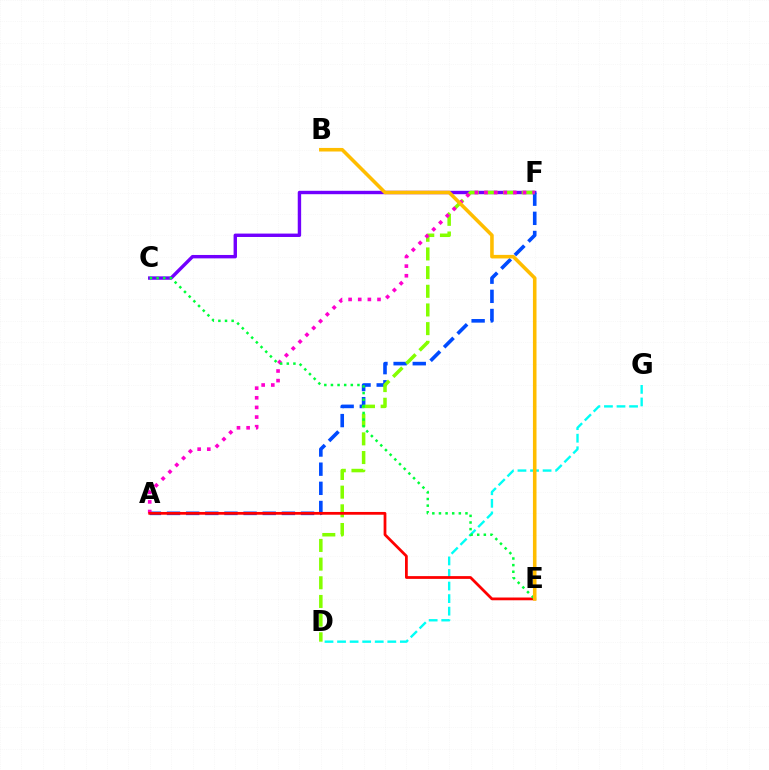{('C', 'F'): [{'color': '#7200ff', 'line_style': 'solid', 'thickness': 2.45}], ('A', 'F'): [{'color': '#004bff', 'line_style': 'dashed', 'thickness': 2.6}, {'color': '#ff00cf', 'line_style': 'dotted', 'thickness': 2.62}], ('D', 'F'): [{'color': '#84ff00', 'line_style': 'dashed', 'thickness': 2.54}], ('D', 'G'): [{'color': '#00fff6', 'line_style': 'dashed', 'thickness': 1.71}], ('A', 'E'): [{'color': '#ff0000', 'line_style': 'solid', 'thickness': 1.99}], ('C', 'E'): [{'color': '#00ff39', 'line_style': 'dotted', 'thickness': 1.8}], ('B', 'E'): [{'color': '#ffbd00', 'line_style': 'solid', 'thickness': 2.57}]}